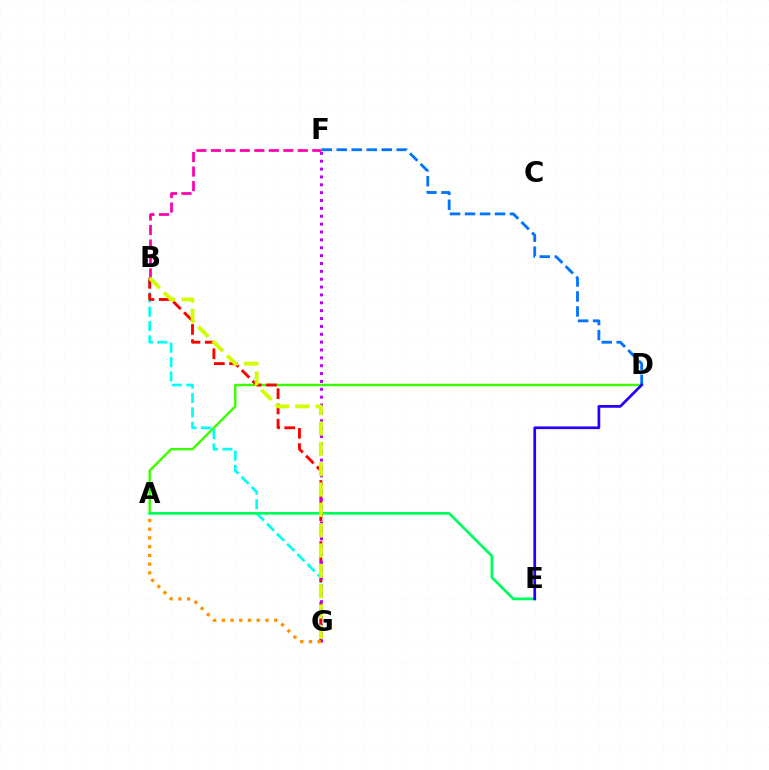{('B', 'F'): [{'color': '#ff00ac', 'line_style': 'dashed', 'thickness': 1.97}], ('A', 'D'): [{'color': '#3dff00', 'line_style': 'solid', 'thickness': 1.76}], ('B', 'G'): [{'color': '#00fff6', 'line_style': 'dashed', 'thickness': 1.95}, {'color': '#ff0000', 'line_style': 'dashed', 'thickness': 2.07}, {'color': '#d1ff00', 'line_style': 'dashed', 'thickness': 2.76}], ('A', 'E'): [{'color': '#00ff5c', 'line_style': 'solid', 'thickness': 1.97}], ('D', 'F'): [{'color': '#0074ff', 'line_style': 'dashed', 'thickness': 2.04}], ('F', 'G'): [{'color': '#b900ff', 'line_style': 'dotted', 'thickness': 2.14}], ('D', 'E'): [{'color': '#2500ff', 'line_style': 'solid', 'thickness': 1.96}], ('A', 'G'): [{'color': '#ff9400', 'line_style': 'dotted', 'thickness': 2.37}]}